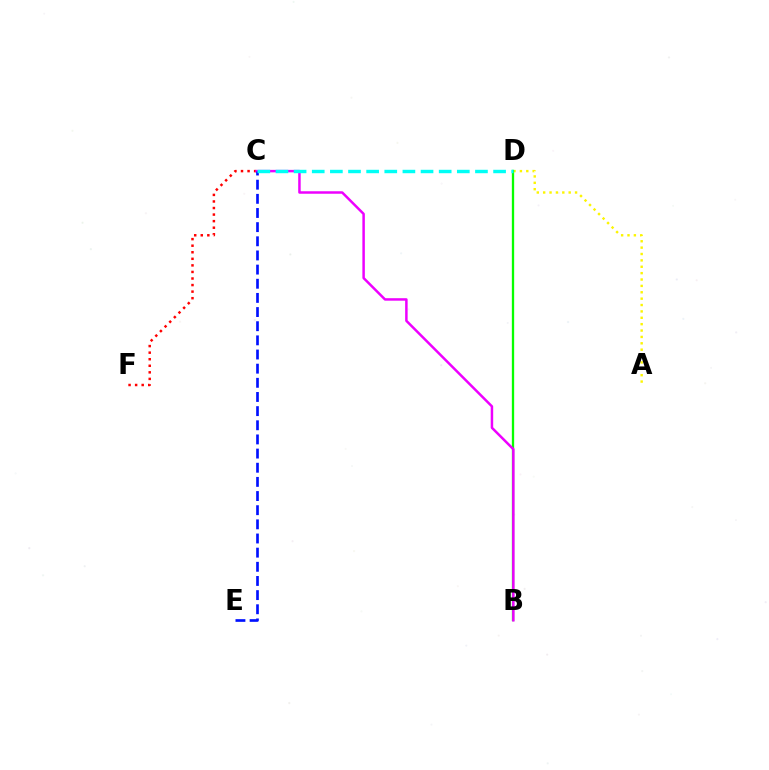{('C', 'F'): [{'color': '#ff0000', 'line_style': 'dotted', 'thickness': 1.78}], ('A', 'D'): [{'color': '#fcf500', 'line_style': 'dotted', 'thickness': 1.73}], ('B', 'D'): [{'color': '#08ff00', 'line_style': 'solid', 'thickness': 1.67}], ('B', 'C'): [{'color': '#ee00ff', 'line_style': 'solid', 'thickness': 1.79}], ('C', 'E'): [{'color': '#0010ff', 'line_style': 'dashed', 'thickness': 1.92}], ('C', 'D'): [{'color': '#00fff6', 'line_style': 'dashed', 'thickness': 2.46}]}